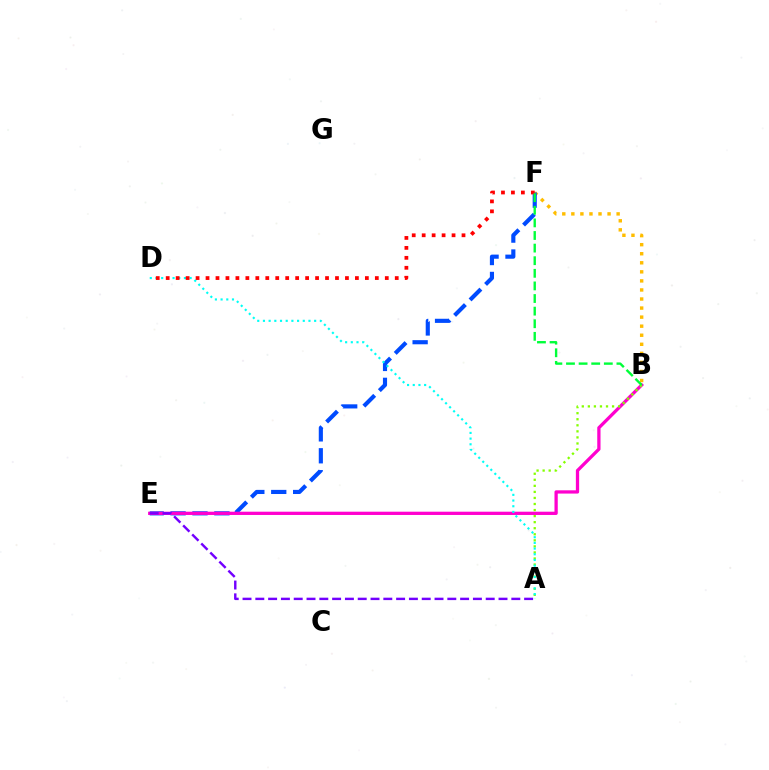{('B', 'F'): [{'color': '#ffbd00', 'line_style': 'dotted', 'thickness': 2.46}, {'color': '#00ff39', 'line_style': 'dashed', 'thickness': 1.71}], ('E', 'F'): [{'color': '#004bff', 'line_style': 'dashed', 'thickness': 2.98}], ('B', 'E'): [{'color': '#ff00cf', 'line_style': 'solid', 'thickness': 2.35}], ('A', 'E'): [{'color': '#7200ff', 'line_style': 'dashed', 'thickness': 1.74}], ('A', 'B'): [{'color': '#84ff00', 'line_style': 'dotted', 'thickness': 1.64}], ('A', 'D'): [{'color': '#00fff6', 'line_style': 'dotted', 'thickness': 1.55}], ('D', 'F'): [{'color': '#ff0000', 'line_style': 'dotted', 'thickness': 2.71}]}